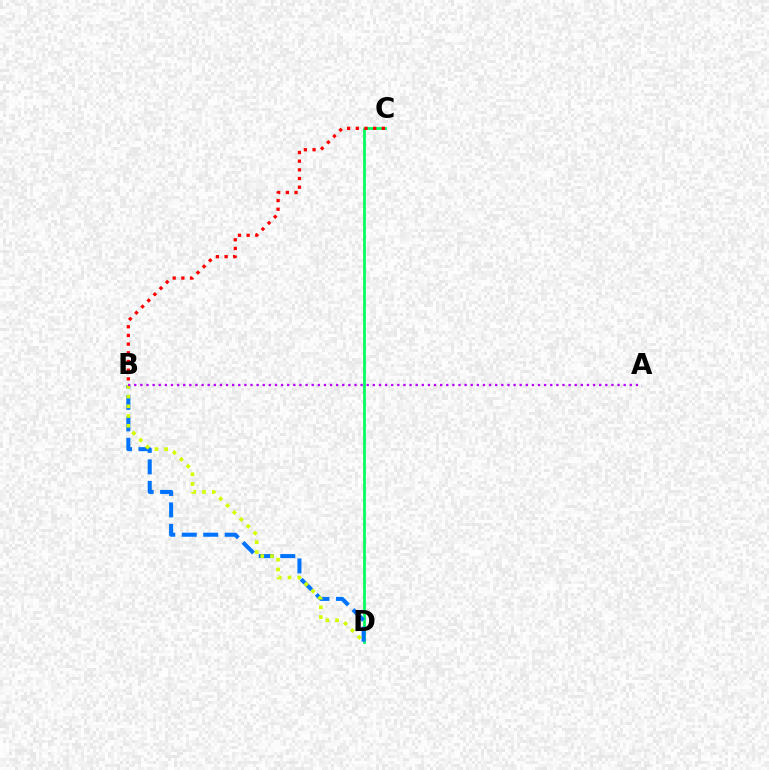{('C', 'D'): [{'color': '#00ff5c', 'line_style': 'solid', 'thickness': 1.97}], ('B', 'D'): [{'color': '#0074ff', 'line_style': 'dashed', 'thickness': 2.92}, {'color': '#d1ff00', 'line_style': 'dotted', 'thickness': 2.64}], ('B', 'C'): [{'color': '#ff0000', 'line_style': 'dotted', 'thickness': 2.36}], ('A', 'B'): [{'color': '#b900ff', 'line_style': 'dotted', 'thickness': 1.66}]}